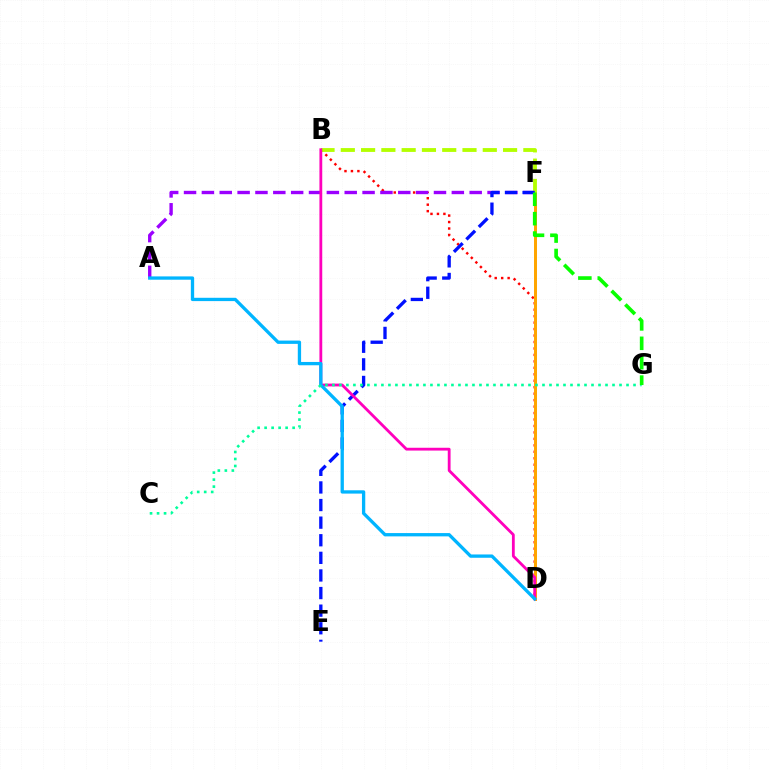{('B', 'D'): [{'color': '#ff0000', 'line_style': 'dotted', 'thickness': 1.75}, {'color': '#ff00bd', 'line_style': 'solid', 'thickness': 2.02}], ('A', 'F'): [{'color': '#9b00ff', 'line_style': 'dashed', 'thickness': 2.43}], ('D', 'F'): [{'color': '#ffa500', 'line_style': 'solid', 'thickness': 2.15}], ('B', 'F'): [{'color': '#b3ff00', 'line_style': 'dashed', 'thickness': 2.76}], ('E', 'F'): [{'color': '#0010ff', 'line_style': 'dashed', 'thickness': 2.39}], ('A', 'D'): [{'color': '#00b5ff', 'line_style': 'solid', 'thickness': 2.38}], ('C', 'G'): [{'color': '#00ff9d', 'line_style': 'dotted', 'thickness': 1.9}], ('F', 'G'): [{'color': '#08ff00', 'line_style': 'dashed', 'thickness': 2.64}]}